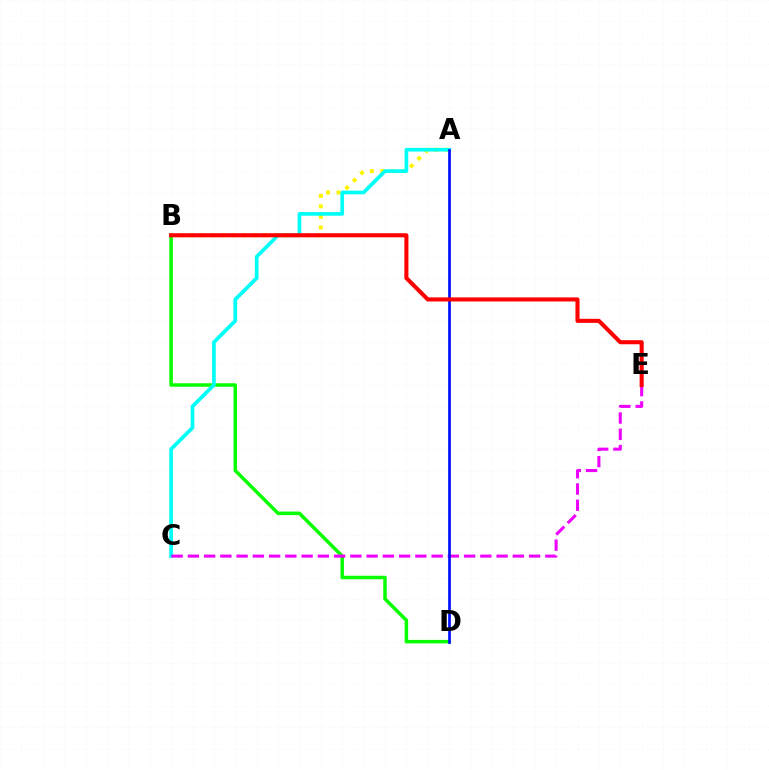{('A', 'B'): [{'color': '#fcf500', 'line_style': 'dotted', 'thickness': 2.86}], ('B', 'D'): [{'color': '#08ff00', 'line_style': 'solid', 'thickness': 2.52}], ('A', 'C'): [{'color': '#00fff6', 'line_style': 'solid', 'thickness': 2.66}], ('C', 'E'): [{'color': '#ee00ff', 'line_style': 'dashed', 'thickness': 2.21}], ('A', 'D'): [{'color': '#0010ff', 'line_style': 'solid', 'thickness': 1.95}], ('B', 'E'): [{'color': '#ff0000', 'line_style': 'solid', 'thickness': 2.94}]}